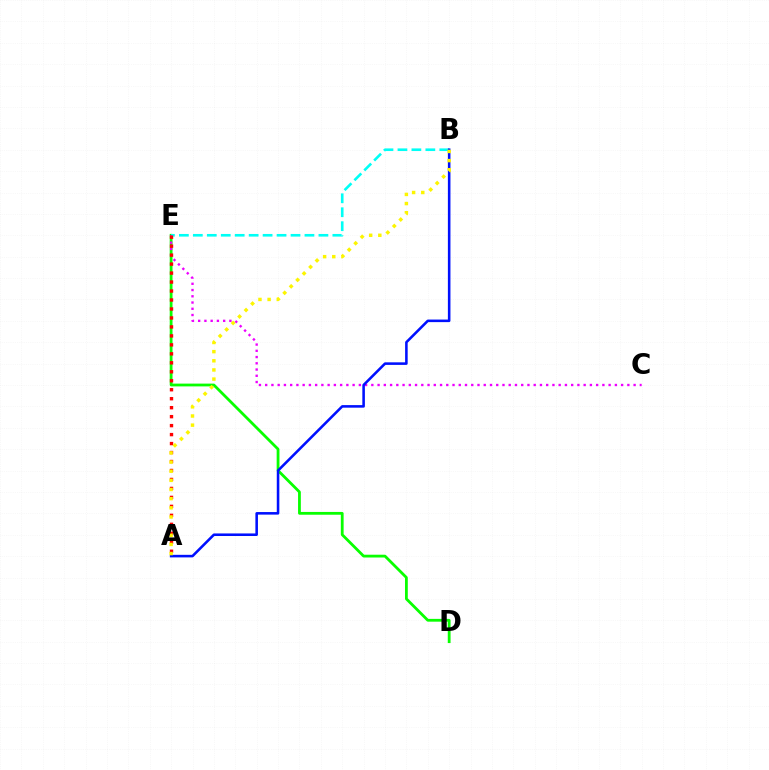{('D', 'E'): [{'color': '#08ff00', 'line_style': 'solid', 'thickness': 2.01}], ('B', 'E'): [{'color': '#00fff6', 'line_style': 'dashed', 'thickness': 1.9}], ('C', 'E'): [{'color': '#ee00ff', 'line_style': 'dotted', 'thickness': 1.7}], ('A', 'E'): [{'color': '#ff0000', 'line_style': 'dotted', 'thickness': 2.44}], ('A', 'B'): [{'color': '#0010ff', 'line_style': 'solid', 'thickness': 1.85}, {'color': '#fcf500', 'line_style': 'dotted', 'thickness': 2.49}]}